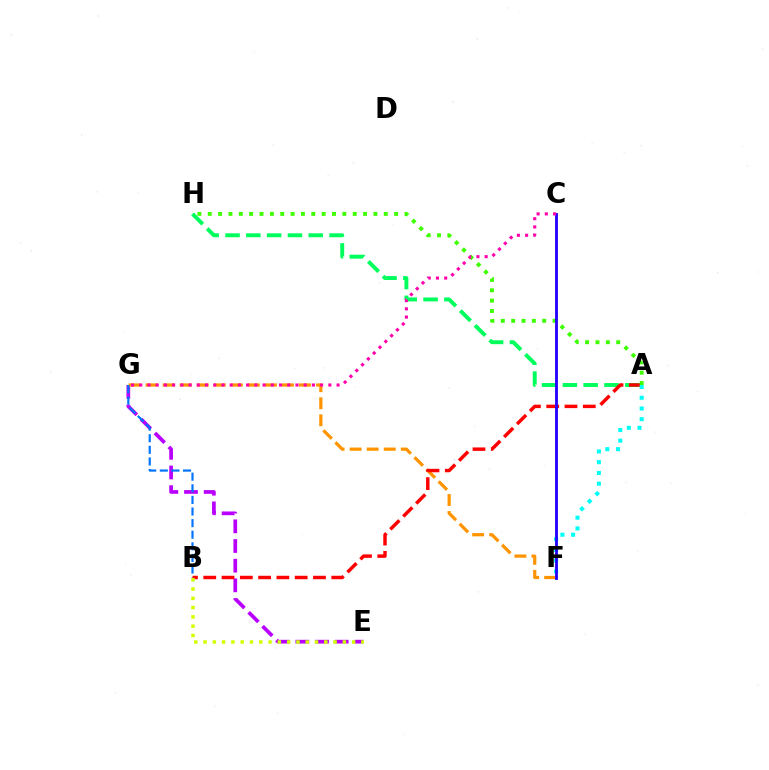{('E', 'G'): [{'color': '#b900ff', 'line_style': 'dashed', 'thickness': 2.67}], ('A', 'H'): [{'color': '#00ff5c', 'line_style': 'dashed', 'thickness': 2.83}, {'color': '#3dff00', 'line_style': 'dotted', 'thickness': 2.81}], ('F', 'G'): [{'color': '#ff9400', 'line_style': 'dashed', 'thickness': 2.32}], ('B', 'G'): [{'color': '#0074ff', 'line_style': 'dashed', 'thickness': 1.58}], ('A', 'B'): [{'color': '#ff0000', 'line_style': 'dashed', 'thickness': 2.48}], ('A', 'F'): [{'color': '#00fff6', 'line_style': 'dotted', 'thickness': 2.91}], ('B', 'E'): [{'color': '#d1ff00', 'line_style': 'dotted', 'thickness': 2.52}], ('C', 'F'): [{'color': '#2500ff', 'line_style': 'solid', 'thickness': 2.04}], ('C', 'G'): [{'color': '#ff00ac', 'line_style': 'dotted', 'thickness': 2.23}]}